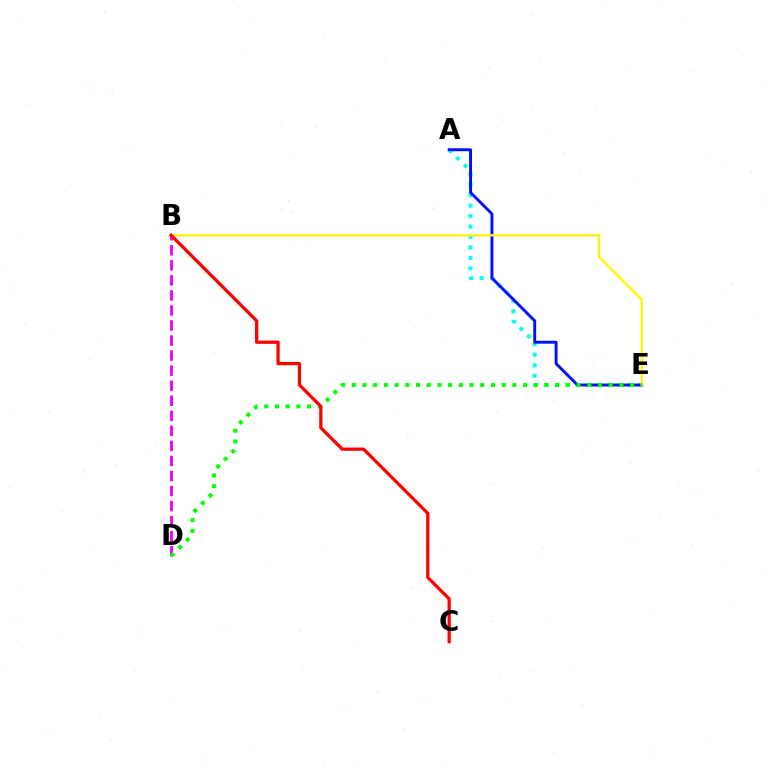{('B', 'D'): [{'color': '#ee00ff', 'line_style': 'dashed', 'thickness': 2.04}], ('A', 'E'): [{'color': '#00fff6', 'line_style': 'dotted', 'thickness': 2.84}, {'color': '#0010ff', 'line_style': 'solid', 'thickness': 2.1}], ('B', 'E'): [{'color': '#fcf500', 'line_style': 'solid', 'thickness': 1.68}], ('D', 'E'): [{'color': '#08ff00', 'line_style': 'dotted', 'thickness': 2.91}], ('B', 'C'): [{'color': '#ff0000', 'line_style': 'solid', 'thickness': 2.36}]}